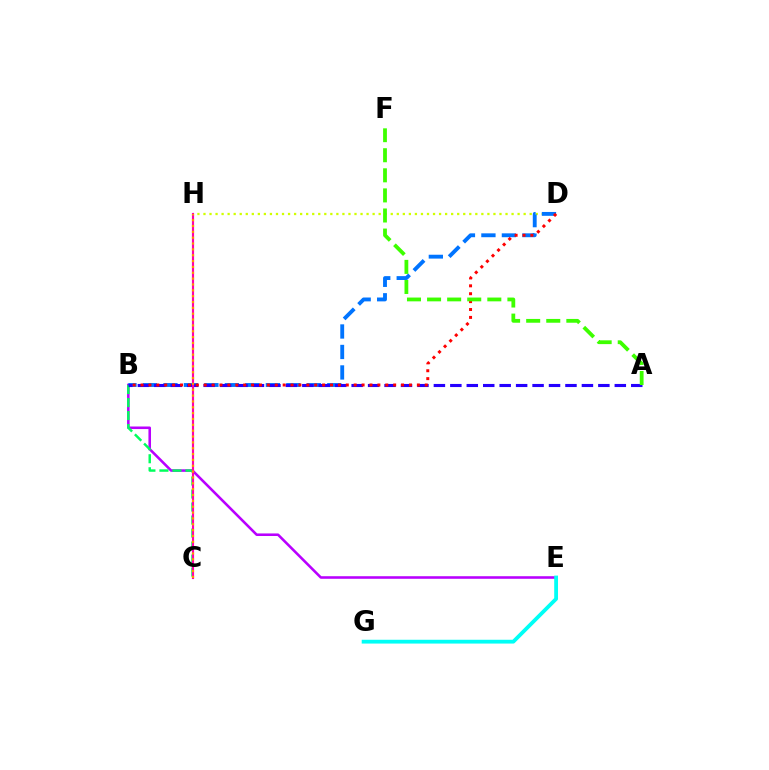{('D', 'H'): [{'color': '#d1ff00', 'line_style': 'dotted', 'thickness': 1.64}], ('B', 'E'): [{'color': '#b900ff', 'line_style': 'solid', 'thickness': 1.85}], ('B', 'D'): [{'color': '#0074ff', 'line_style': 'dashed', 'thickness': 2.78}, {'color': '#ff0000', 'line_style': 'dotted', 'thickness': 2.14}], ('B', 'C'): [{'color': '#00ff5c', 'line_style': 'dashed', 'thickness': 1.77}], ('A', 'B'): [{'color': '#2500ff', 'line_style': 'dashed', 'thickness': 2.23}], ('C', 'H'): [{'color': '#ff00ac', 'line_style': 'solid', 'thickness': 1.55}, {'color': '#ff9400', 'line_style': 'dotted', 'thickness': 1.59}], ('E', 'G'): [{'color': '#00fff6', 'line_style': 'solid', 'thickness': 2.74}], ('A', 'F'): [{'color': '#3dff00', 'line_style': 'dashed', 'thickness': 2.73}]}